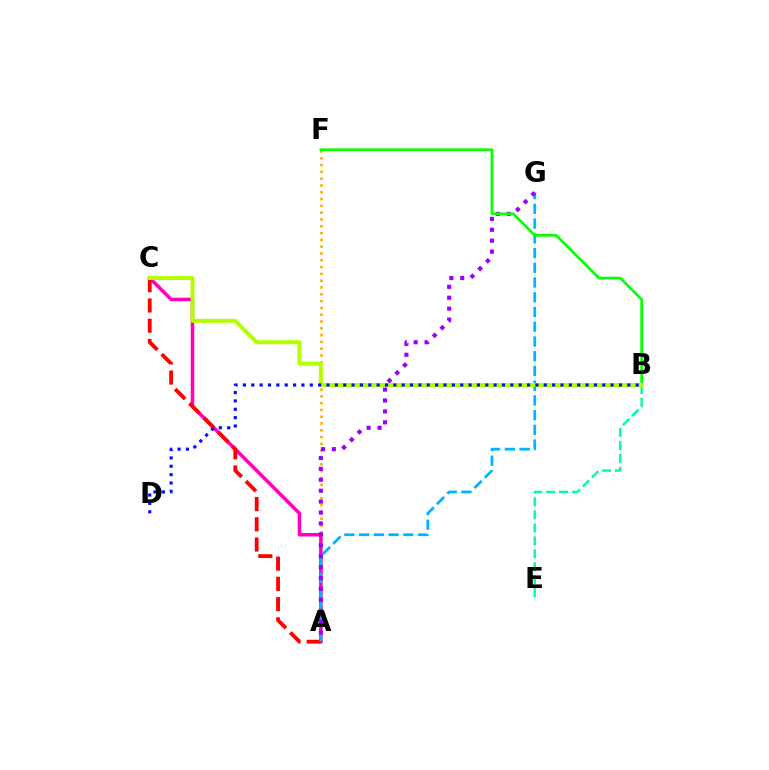{('A', 'F'): [{'color': '#ffa500', 'line_style': 'dotted', 'thickness': 1.85}], ('A', 'C'): [{'color': '#ff00bd', 'line_style': 'solid', 'thickness': 2.53}, {'color': '#ff0000', 'line_style': 'dashed', 'thickness': 2.75}], ('A', 'G'): [{'color': '#00b5ff', 'line_style': 'dashed', 'thickness': 2.0}, {'color': '#9b00ff', 'line_style': 'dotted', 'thickness': 2.96}], ('B', 'E'): [{'color': '#00ff9d', 'line_style': 'dashed', 'thickness': 1.76}], ('B', 'F'): [{'color': '#08ff00', 'line_style': 'solid', 'thickness': 1.93}], ('B', 'C'): [{'color': '#b3ff00', 'line_style': 'solid', 'thickness': 2.85}], ('B', 'D'): [{'color': '#0010ff', 'line_style': 'dotted', 'thickness': 2.27}]}